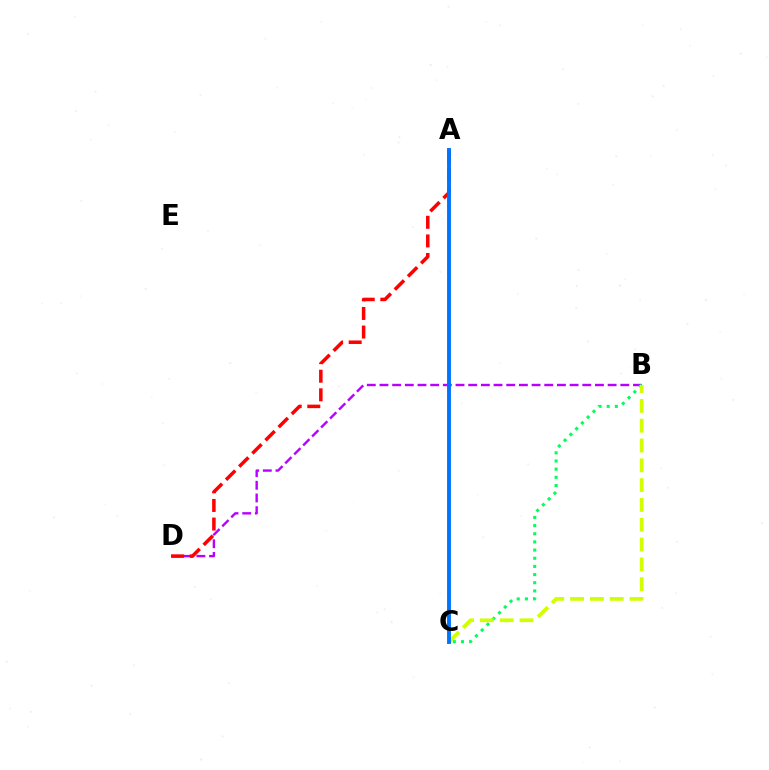{('B', 'D'): [{'color': '#b900ff', 'line_style': 'dashed', 'thickness': 1.72}], ('B', 'C'): [{'color': '#00ff5c', 'line_style': 'dotted', 'thickness': 2.22}, {'color': '#d1ff00', 'line_style': 'dashed', 'thickness': 2.69}], ('A', 'D'): [{'color': '#ff0000', 'line_style': 'dashed', 'thickness': 2.53}], ('A', 'C'): [{'color': '#0074ff', 'line_style': 'solid', 'thickness': 2.8}]}